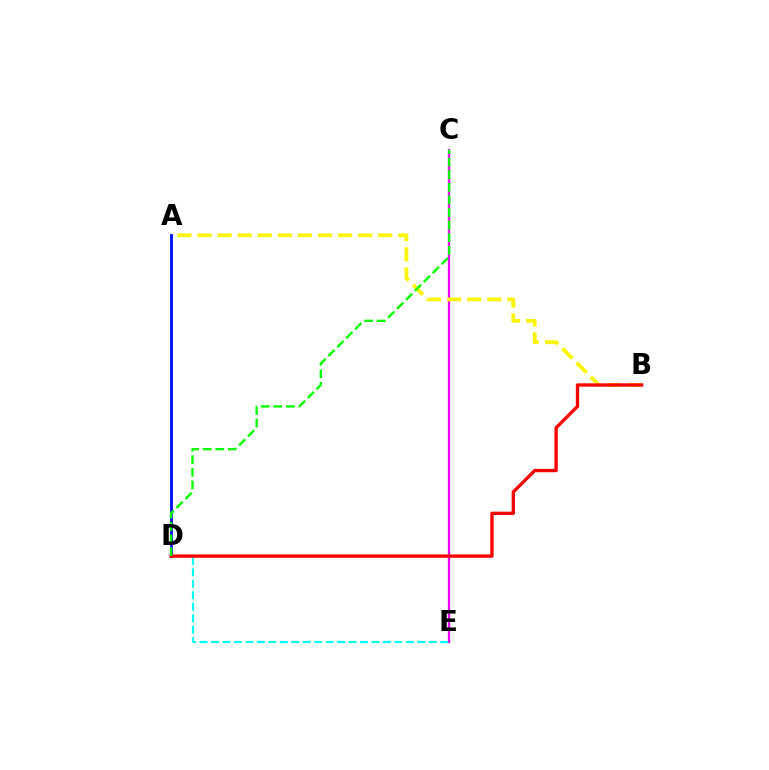{('C', 'E'): [{'color': '#ee00ff', 'line_style': 'solid', 'thickness': 1.65}], ('A', 'B'): [{'color': '#fcf500', 'line_style': 'dashed', 'thickness': 2.73}], ('D', 'E'): [{'color': '#00fff6', 'line_style': 'dashed', 'thickness': 1.56}], ('A', 'D'): [{'color': '#0010ff', 'line_style': 'solid', 'thickness': 2.06}], ('B', 'D'): [{'color': '#ff0000', 'line_style': 'solid', 'thickness': 2.4}], ('C', 'D'): [{'color': '#08ff00', 'line_style': 'dashed', 'thickness': 1.71}]}